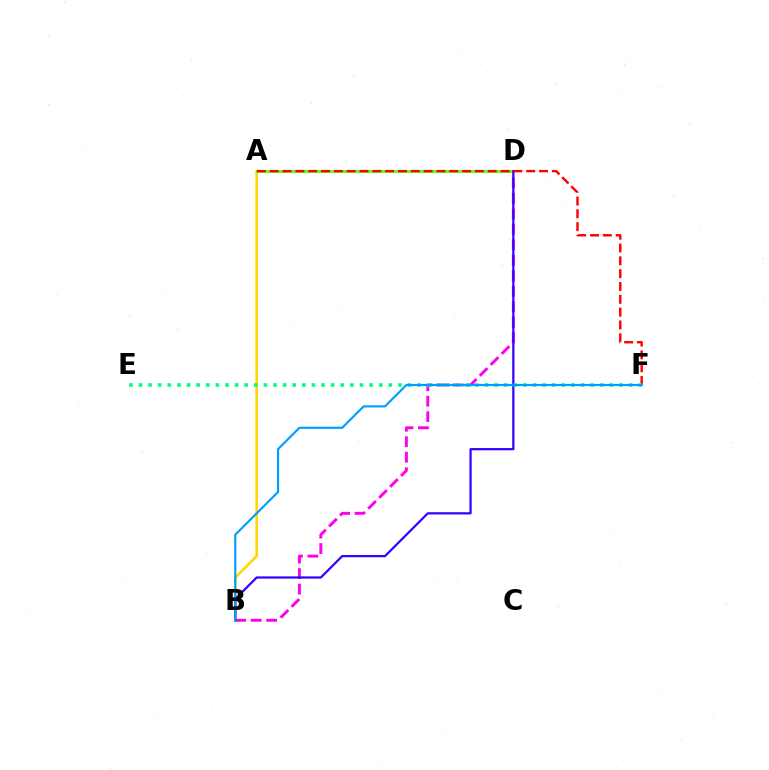{('A', 'B'): [{'color': '#ffd500', 'line_style': 'solid', 'thickness': 1.84}], ('B', 'D'): [{'color': '#ff00ed', 'line_style': 'dashed', 'thickness': 2.1}, {'color': '#3700ff', 'line_style': 'solid', 'thickness': 1.62}], ('A', 'D'): [{'color': '#4fff00', 'line_style': 'solid', 'thickness': 1.94}], ('A', 'F'): [{'color': '#ff0000', 'line_style': 'dashed', 'thickness': 1.74}], ('E', 'F'): [{'color': '#00ff86', 'line_style': 'dotted', 'thickness': 2.61}], ('B', 'F'): [{'color': '#009eff', 'line_style': 'solid', 'thickness': 1.55}]}